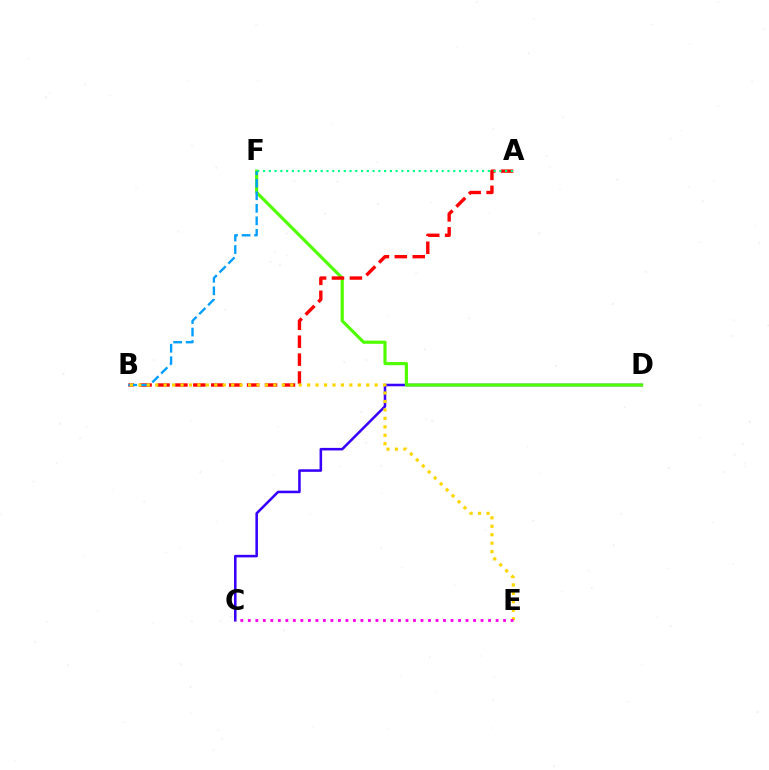{('C', 'D'): [{'color': '#3700ff', 'line_style': 'solid', 'thickness': 1.84}], ('D', 'F'): [{'color': '#4fff00', 'line_style': 'solid', 'thickness': 2.27}], ('A', 'B'): [{'color': '#ff0000', 'line_style': 'dashed', 'thickness': 2.44}], ('B', 'F'): [{'color': '#009eff', 'line_style': 'dashed', 'thickness': 1.7}], ('A', 'F'): [{'color': '#00ff86', 'line_style': 'dotted', 'thickness': 1.57}], ('B', 'E'): [{'color': '#ffd500', 'line_style': 'dotted', 'thickness': 2.29}], ('C', 'E'): [{'color': '#ff00ed', 'line_style': 'dotted', 'thickness': 2.04}]}